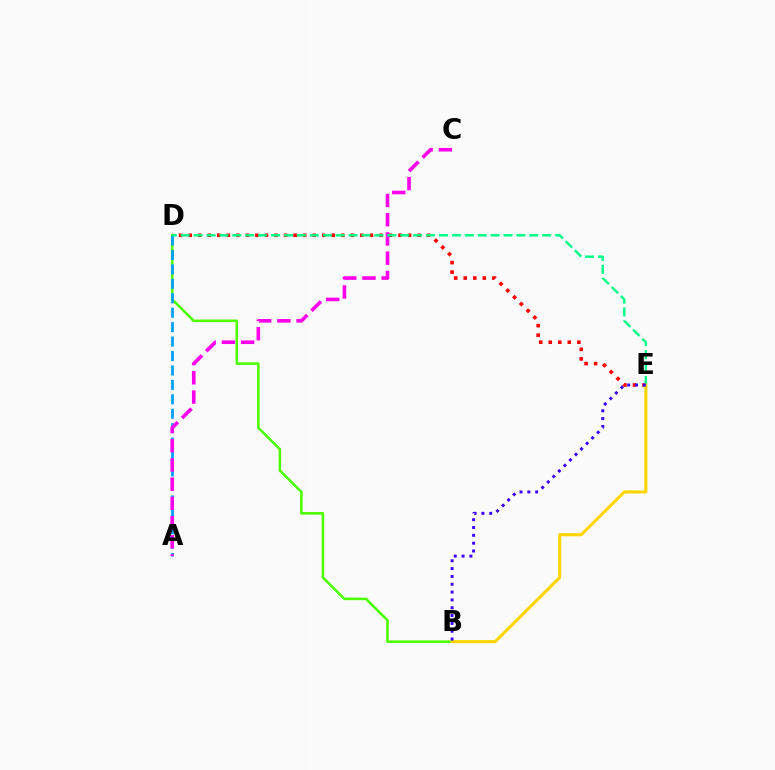{('D', 'E'): [{'color': '#ff0000', 'line_style': 'dotted', 'thickness': 2.59}, {'color': '#00ff86', 'line_style': 'dashed', 'thickness': 1.75}], ('B', 'D'): [{'color': '#4fff00', 'line_style': 'solid', 'thickness': 1.86}], ('A', 'D'): [{'color': '#009eff', 'line_style': 'dashed', 'thickness': 1.96}], ('A', 'C'): [{'color': '#ff00ed', 'line_style': 'dashed', 'thickness': 2.61}], ('B', 'E'): [{'color': '#ffd500', 'line_style': 'solid', 'thickness': 2.22}, {'color': '#3700ff', 'line_style': 'dotted', 'thickness': 2.13}]}